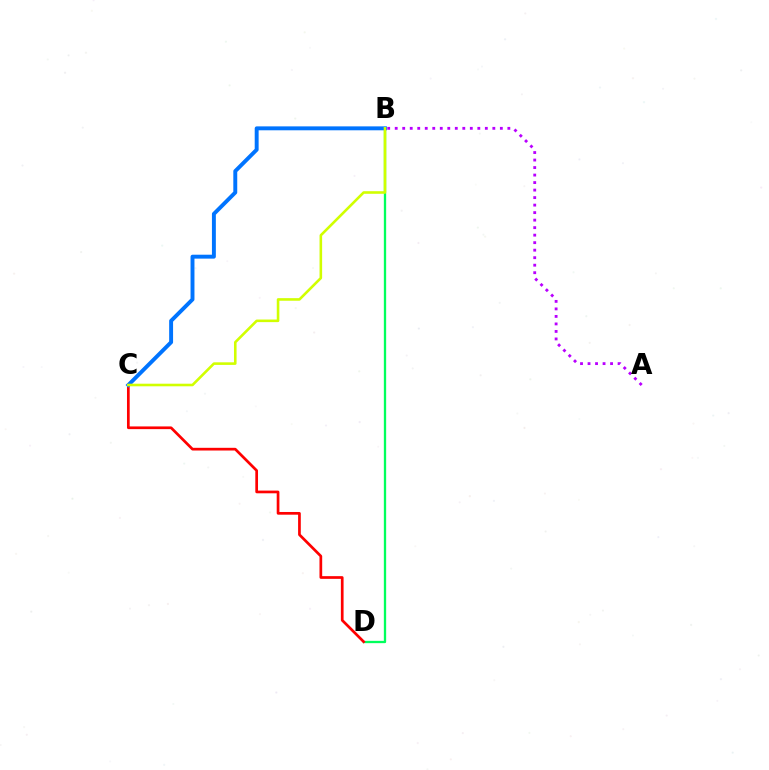{('B', 'D'): [{'color': '#00ff5c', 'line_style': 'solid', 'thickness': 1.67}], ('C', 'D'): [{'color': '#ff0000', 'line_style': 'solid', 'thickness': 1.95}], ('B', 'C'): [{'color': '#0074ff', 'line_style': 'solid', 'thickness': 2.82}, {'color': '#d1ff00', 'line_style': 'solid', 'thickness': 1.87}], ('A', 'B'): [{'color': '#b900ff', 'line_style': 'dotted', 'thickness': 2.04}]}